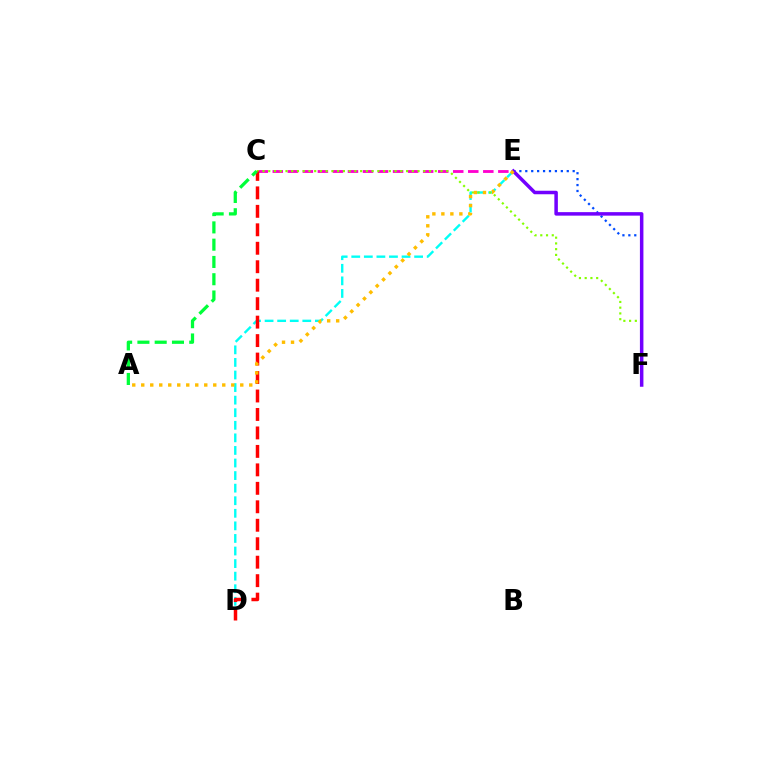{('D', 'E'): [{'color': '#00fff6', 'line_style': 'dashed', 'thickness': 1.71}], ('E', 'F'): [{'color': '#004bff', 'line_style': 'dotted', 'thickness': 1.61}, {'color': '#7200ff', 'line_style': 'solid', 'thickness': 2.52}], ('C', 'E'): [{'color': '#ff00cf', 'line_style': 'dashed', 'thickness': 2.04}], ('C', 'F'): [{'color': '#84ff00', 'line_style': 'dotted', 'thickness': 1.56}], ('C', 'D'): [{'color': '#ff0000', 'line_style': 'dashed', 'thickness': 2.51}], ('A', 'C'): [{'color': '#00ff39', 'line_style': 'dashed', 'thickness': 2.35}], ('A', 'E'): [{'color': '#ffbd00', 'line_style': 'dotted', 'thickness': 2.45}]}